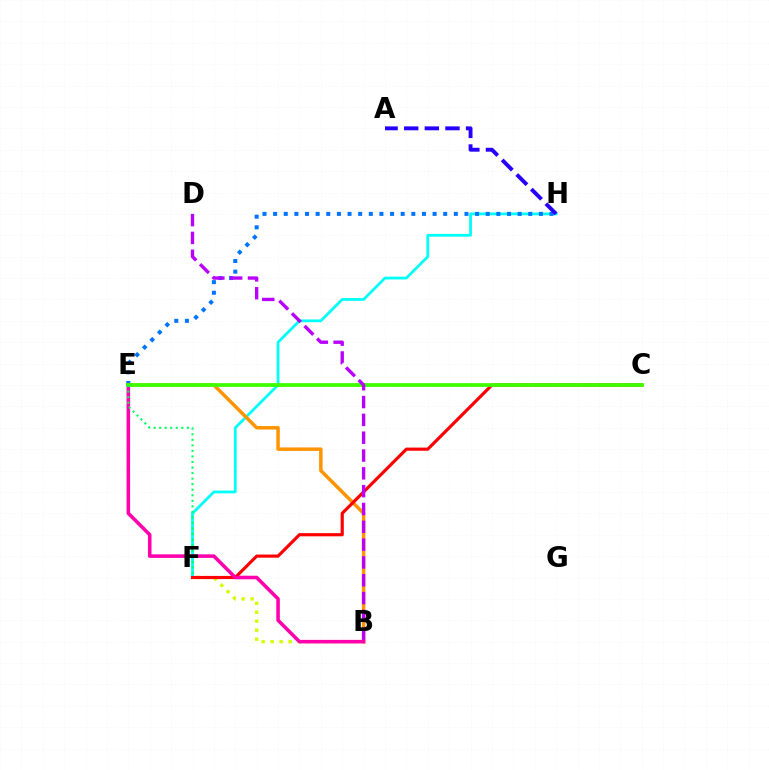{('F', 'H'): [{'color': '#00fff6', 'line_style': 'solid', 'thickness': 2.0}], ('B', 'F'): [{'color': '#d1ff00', 'line_style': 'dotted', 'thickness': 2.44}], ('B', 'E'): [{'color': '#ff9400', 'line_style': 'solid', 'thickness': 2.5}, {'color': '#ff00ac', 'line_style': 'solid', 'thickness': 2.56}], ('C', 'F'): [{'color': '#ff0000', 'line_style': 'solid', 'thickness': 2.27}], ('E', 'H'): [{'color': '#0074ff', 'line_style': 'dotted', 'thickness': 2.89}], ('A', 'H'): [{'color': '#2500ff', 'line_style': 'dashed', 'thickness': 2.8}], ('C', 'E'): [{'color': '#3dff00', 'line_style': 'solid', 'thickness': 2.7}], ('B', 'D'): [{'color': '#b900ff', 'line_style': 'dashed', 'thickness': 2.42}], ('E', 'F'): [{'color': '#00ff5c', 'line_style': 'dotted', 'thickness': 1.51}]}